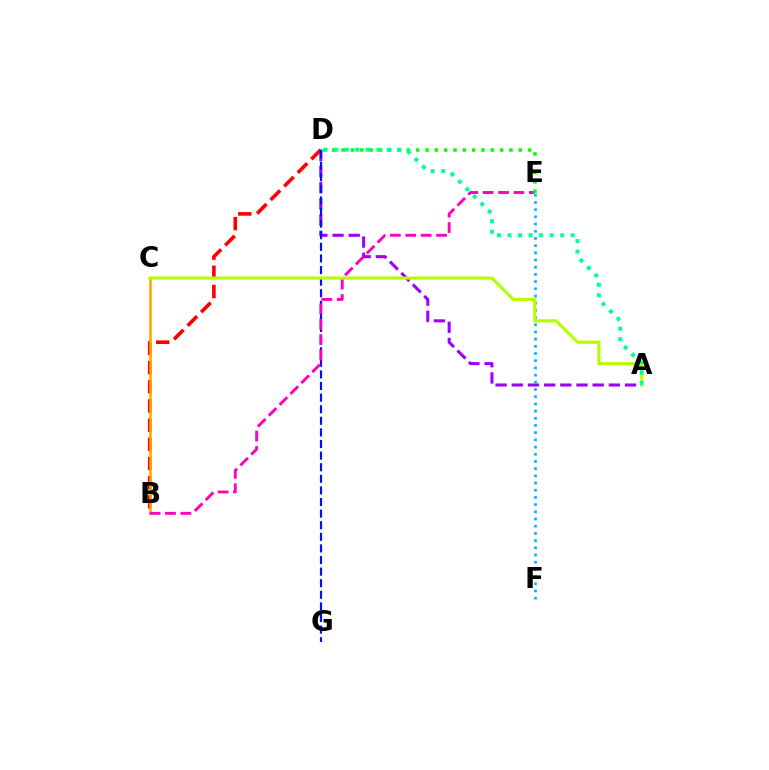{('B', 'D'): [{'color': '#ff0000', 'line_style': 'dashed', 'thickness': 2.61}], ('A', 'D'): [{'color': '#9b00ff', 'line_style': 'dashed', 'thickness': 2.2}, {'color': '#00ff9d', 'line_style': 'dotted', 'thickness': 2.86}], ('D', 'G'): [{'color': '#0010ff', 'line_style': 'dashed', 'thickness': 1.58}], ('E', 'F'): [{'color': '#00b5ff', 'line_style': 'dotted', 'thickness': 1.95}], ('B', 'C'): [{'color': '#ffa500', 'line_style': 'solid', 'thickness': 1.82}], ('B', 'E'): [{'color': '#ff00bd', 'line_style': 'dashed', 'thickness': 2.09}], ('A', 'C'): [{'color': '#b3ff00', 'line_style': 'solid', 'thickness': 2.24}], ('D', 'E'): [{'color': '#08ff00', 'line_style': 'dotted', 'thickness': 2.53}]}